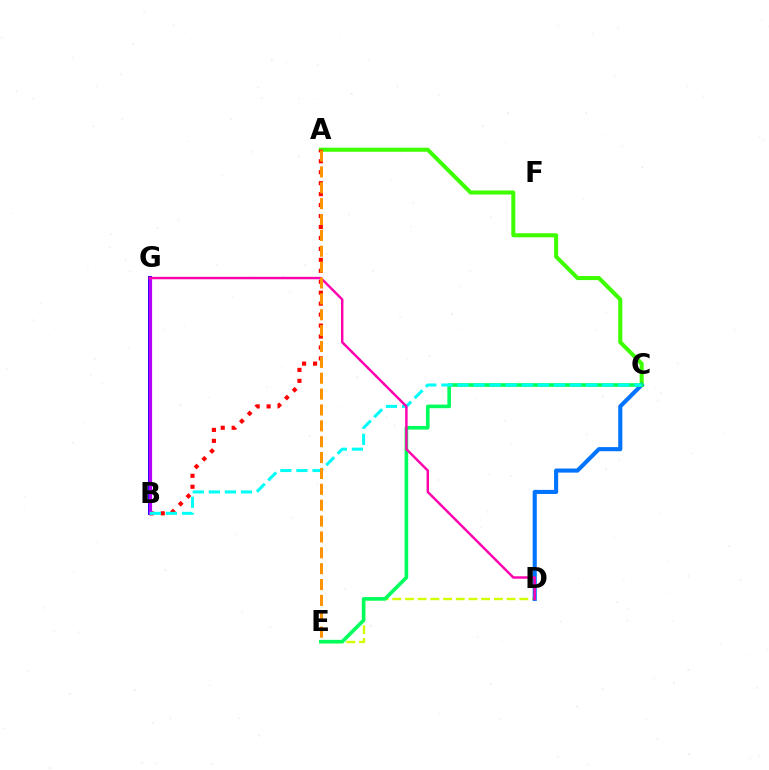{('A', 'C'): [{'color': '#3dff00', 'line_style': 'solid', 'thickness': 2.92}], ('D', 'E'): [{'color': '#d1ff00', 'line_style': 'dashed', 'thickness': 1.73}], ('C', 'D'): [{'color': '#0074ff', 'line_style': 'solid', 'thickness': 2.96}], ('B', 'G'): [{'color': '#2500ff', 'line_style': 'solid', 'thickness': 2.89}, {'color': '#b900ff', 'line_style': 'solid', 'thickness': 2.3}], ('C', 'E'): [{'color': '#00ff5c', 'line_style': 'solid', 'thickness': 2.61}], ('A', 'B'): [{'color': '#ff0000', 'line_style': 'dotted', 'thickness': 2.98}], ('B', 'C'): [{'color': '#00fff6', 'line_style': 'dashed', 'thickness': 2.18}], ('D', 'G'): [{'color': '#ff00ac', 'line_style': 'solid', 'thickness': 1.74}], ('A', 'E'): [{'color': '#ff9400', 'line_style': 'dashed', 'thickness': 2.16}]}